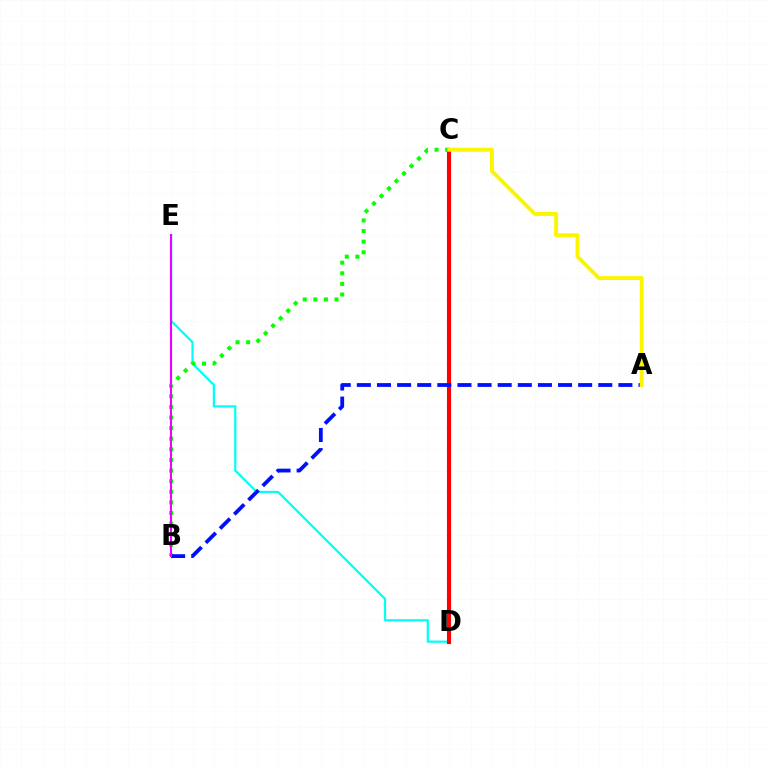{('D', 'E'): [{'color': '#00fff6', 'line_style': 'solid', 'thickness': 1.6}], ('B', 'C'): [{'color': '#08ff00', 'line_style': 'dotted', 'thickness': 2.88}], ('C', 'D'): [{'color': '#ff0000', 'line_style': 'solid', 'thickness': 2.96}], ('A', 'B'): [{'color': '#0010ff', 'line_style': 'dashed', 'thickness': 2.73}], ('B', 'E'): [{'color': '#ee00ff', 'line_style': 'solid', 'thickness': 1.52}], ('A', 'C'): [{'color': '#fcf500', 'line_style': 'solid', 'thickness': 2.81}]}